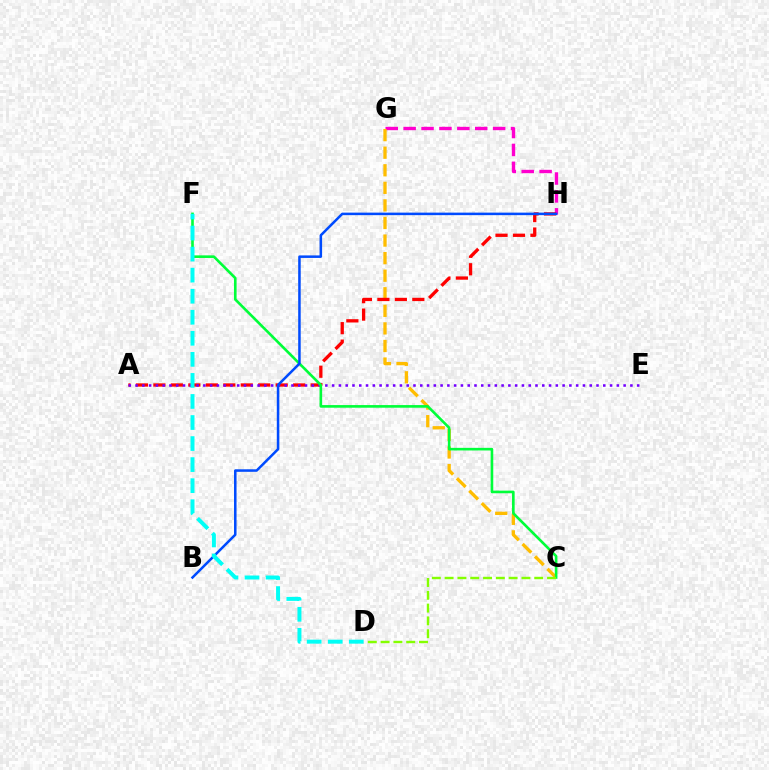{('G', 'H'): [{'color': '#ff00cf', 'line_style': 'dashed', 'thickness': 2.43}], ('C', 'G'): [{'color': '#ffbd00', 'line_style': 'dashed', 'thickness': 2.39}], ('A', 'H'): [{'color': '#ff0000', 'line_style': 'dashed', 'thickness': 2.37}], ('A', 'E'): [{'color': '#7200ff', 'line_style': 'dotted', 'thickness': 1.84}], ('C', 'F'): [{'color': '#00ff39', 'line_style': 'solid', 'thickness': 1.89}], ('B', 'H'): [{'color': '#004bff', 'line_style': 'solid', 'thickness': 1.82}], ('D', 'F'): [{'color': '#00fff6', 'line_style': 'dashed', 'thickness': 2.86}], ('C', 'D'): [{'color': '#84ff00', 'line_style': 'dashed', 'thickness': 1.74}]}